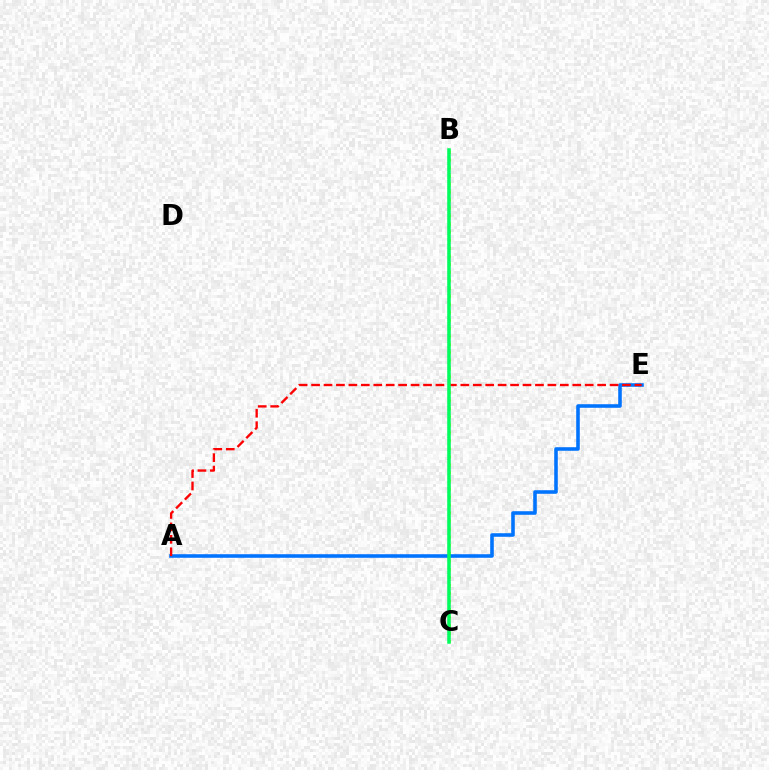{('B', 'C'): [{'color': '#d1ff00', 'line_style': 'dotted', 'thickness': 2.18}, {'color': '#b900ff', 'line_style': 'solid', 'thickness': 1.54}, {'color': '#00ff5c', 'line_style': 'solid', 'thickness': 2.54}], ('A', 'E'): [{'color': '#0074ff', 'line_style': 'solid', 'thickness': 2.57}, {'color': '#ff0000', 'line_style': 'dashed', 'thickness': 1.69}]}